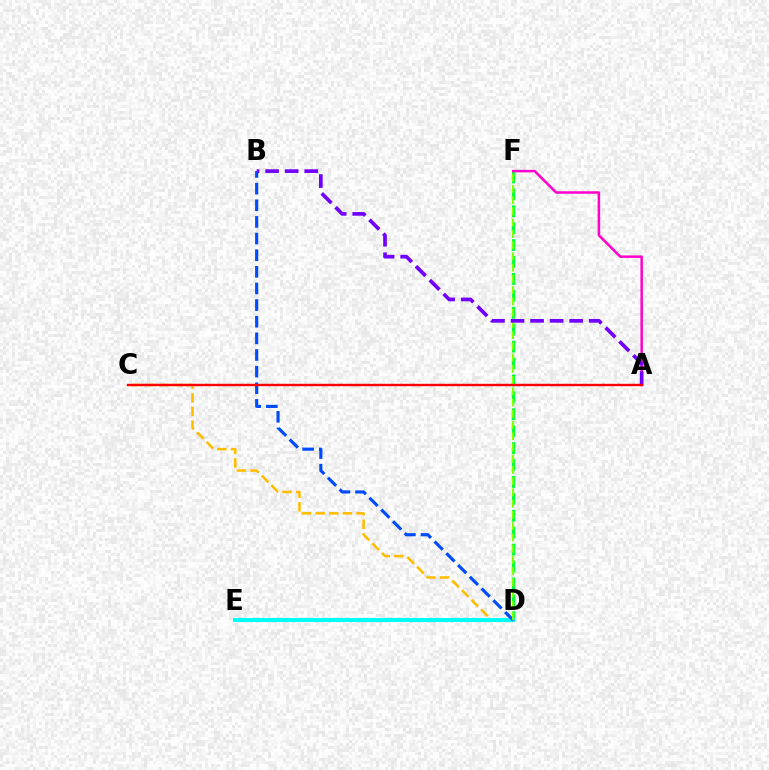{('C', 'D'): [{'color': '#ffbd00', 'line_style': 'dashed', 'thickness': 1.85}], ('D', 'F'): [{'color': '#00ff39', 'line_style': 'dashed', 'thickness': 2.3}, {'color': '#84ff00', 'line_style': 'dashed', 'thickness': 1.53}], ('D', 'E'): [{'color': '#00fff6', 'line_style': 'solid', 'thickness': 2.93}], ('A', 'F'): [{'color': '#ff00cf', 'line_style': 'solid', 'thickness': 1.81}], ('B', 'D'): [{'color': '#004bff', 'line_style': 'dashed', 'thickness': 2.26}], ('A', 'B'): [{'color': '#7200ff', 'line_style': 'dashed', 'thickness': 2.66}], ('A', 'C'): [{'color': '#ff0000', 'line_style': 'solid', 'thickness': 1.73}]}